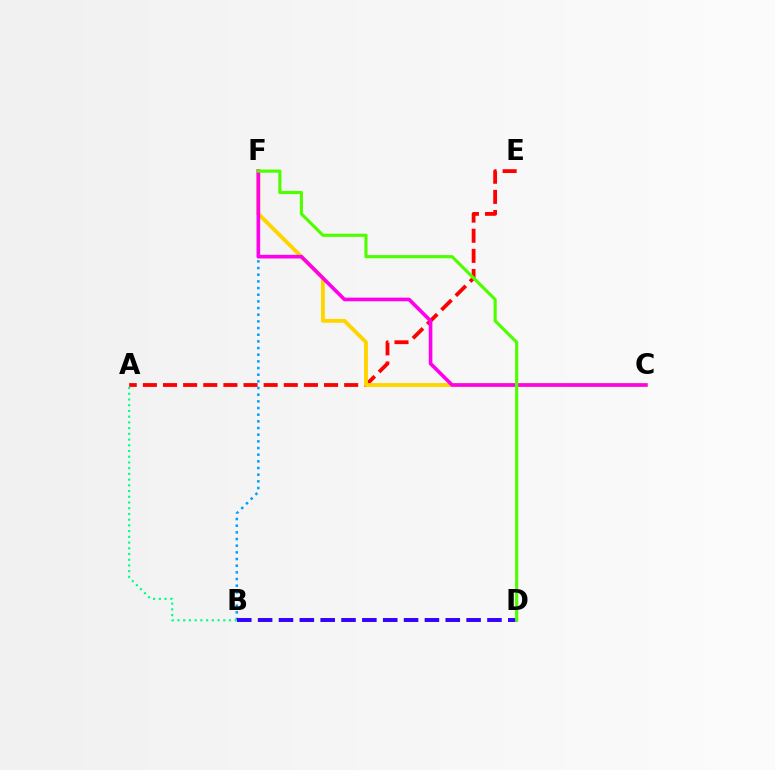{('A', 'E'): [{'color': '#ff0000', 'line_style': 'dashed', 'thickness': 2.73}], ('B', 'F'): [{'color': '#009eff', 'line_style': 'dotted', 'thickness': 1.81}], ('C', 'F'): [{'color': '#ffd500', 'line_style': 'solid', 'thickness': 2.8}, {'color': '#ff00ed', 'line_style': 'solid', 'thickness': 2.62}], ('A', 'B'): [{'color': '#00ff86', 'line_style': 'dotted', 'thickness': 1.55}], ('B', 'D'): [{'color': '#3700ff', 'line_style': 'dashed', 'thickness': 2.83}], ('D', 'F'): [{'color': '#4fff00', 'line_style': 'solid', 'thickness': 2.28}]}